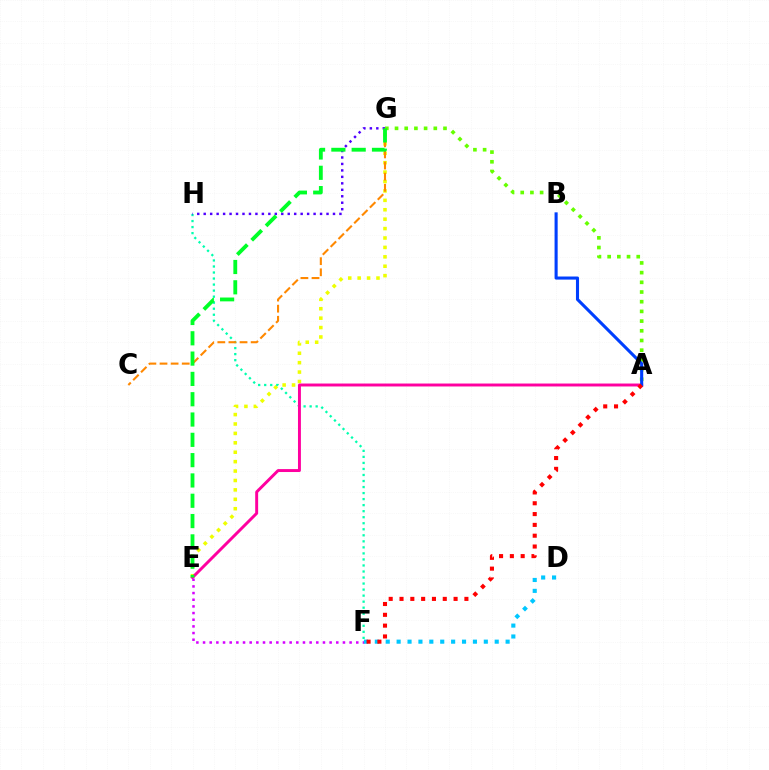{('E', 'G'): [{'color': '#eeff00', 'line_style': 'dotted', 'thickness': 2.56}, {'color': '#00ff27', 'line_style': 'dashed', 'thickness': 2.76}], ('A', 'G'): [{'color': '#66ff00', 'line_style': 'dotted', 'thickness': 2.63}], ('F', 'H'): [{'color': '#00ffaf', 'line_style': 'dotted', 'thickness': 1.64}], ('A', 'E'): [{'color': '#ff00a0', 'line_style': 'solid', 'thickness': 2.12}], ('G', 'H'): [{'color': '#4f00ff', 'line_style': 'dotted', 'thickness': 1.76}], ('E', 'F'): [{'color': '#d600ff', 'line_style': 'dotted', 'thickness': 1.81}], ('D', 'F'): [{'color': '#00c7ff', 'line_style': 'dotted', 'thickness': 2.96}], ('C', 'G'): [{'color': '#ff8800', 'line_style': 'dashed', 'thickness': 1.51}], ('A', 'B'): [{'color': '#003fff', 'line_style': 'solid', 'thickness': 2.22}], ('A', 'F'): [{'color': '#ff0000', 'line_style': 'dotted', 'thickness': 2.94}]}